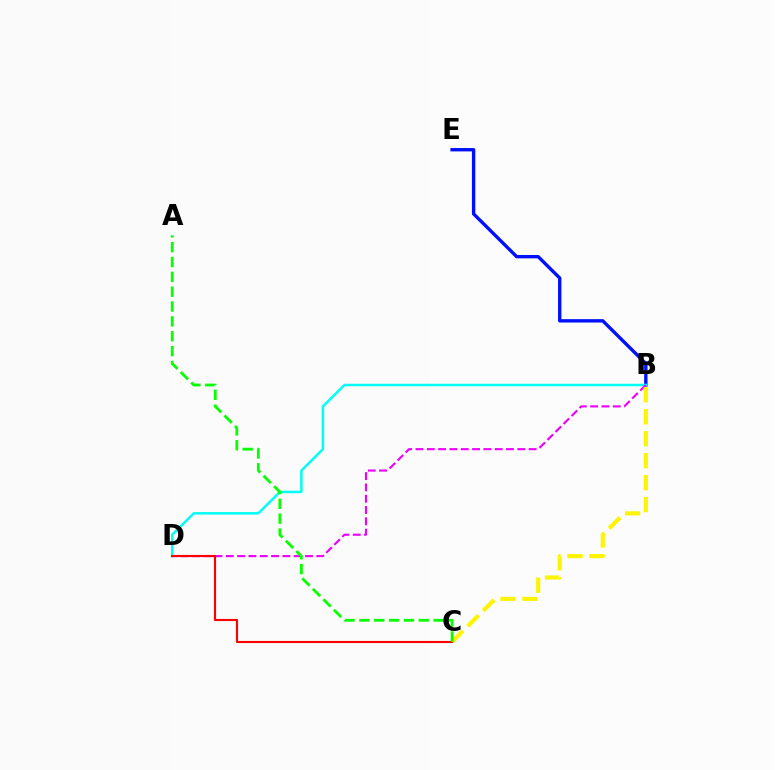{('B', 'E'): [{'color': '#0010ff', 'line_style': 'solid', 'thickness': 2.43}], ('B', 'D'): [{'color': '#00fff6', 'line_style': 'solid', 'thickness': 1.79}, {'color': '#ee00ff', 'line_style': 'dashed', 'thickness': 1.54}], ('C', 'D'): [{'color': '#ff0000', 'line_style': 'solid', 'thickness': 1.53}], ('B', 'C'): [{'color': '#fcf500', 'line_style': 'dashed', 'thickness': 2.98}], ('A', 'C'): [{'color': '#08ff00', 'line_style': 'dashed', 'thickness': 2.02}]}